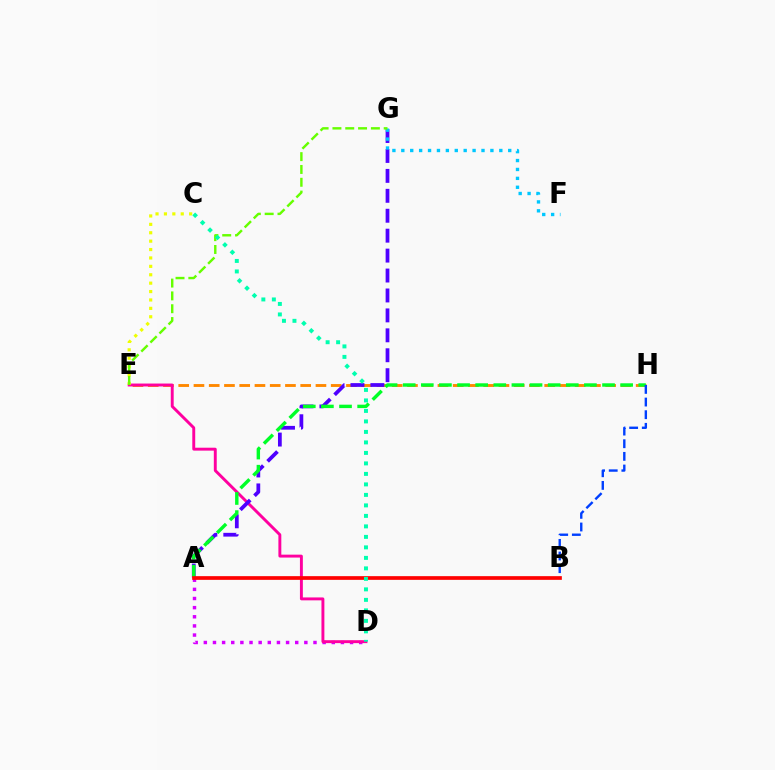{('E', 'H'): [{'color': '#ff8800', 'line_style': 'dashed', 'thickness': 2.07}], ('A', 'D'): [{'color': '#d600ff', 'line_style': 'dotted', 'thickness': 2.48}], ('D', 'E'): [{'color': '#ff00a0', 'line_style': 'solid', 'thickness': 2.1}], ('A', 'G'): [{'color': '#4f00ff', 'line_style': 'dashed', 'thickness': 2.71}], ('F', 'G'): [{'color': '#00c7ff', 'line_style': 'dotted', 'thickness': 2.42}], ('A', 'H'): [{'color': '#00ff27', 'line_style': 'dashed', 'thickness': 2.46}], ('C', 'E'): [{'color': '#eeff00', 'line_style': 'dotted', 'thickness': 2.28}], ('E', 'G'): [{'color': '#66ff00', 'line_style': 'dashed', 'thickness': 1.74}], ('B', 'H'): [{'color': '#003fff', 'line_style': 'dashed', 'thickness': 1.72}], ('A', 'B'): [{'color': '#ff0000', 'line_style': 'solid', 'thickness': 2.66}], ('C', 'D'): [{'color': '#00ffaf', 'line_style': 'dotted', 'thickness': 2.85}]}